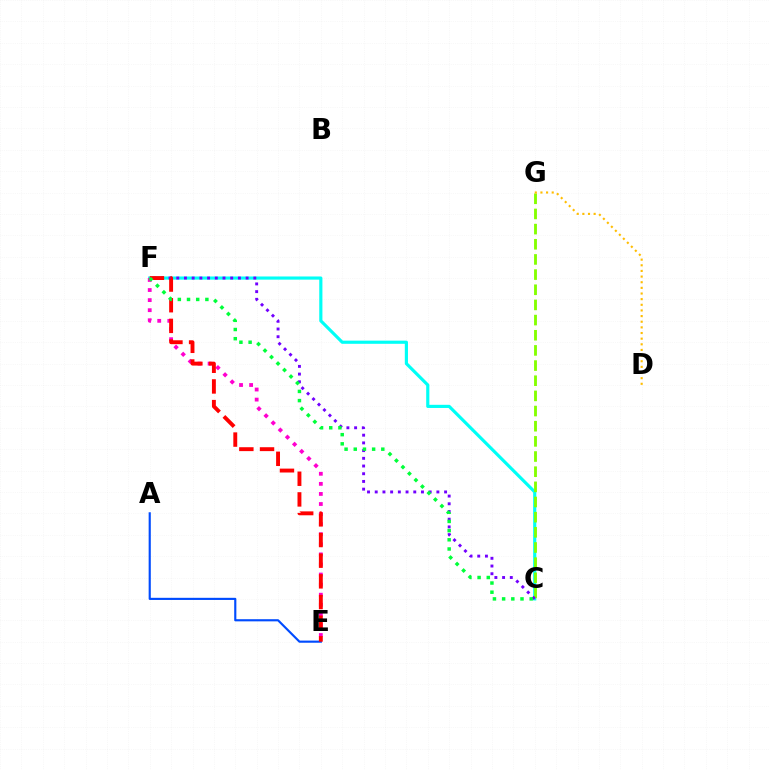{('C', 'F'): [{'color': '#00fff6', 'line_style': 'solid', 'thickness': 2.27}, {'color': '#7200ff', 'line_style': 'dotted', 'thickness': 2.09}, {'color': '#00ff39', 'line_style': 'dotted', 'thickness': 2.5}], ('C', 'G'): [{'color': '#84ff00', 'line_style': 'dashed', 'thickness': 2.06}], ('E', 'F'): [{'color': '#ff00cf', 'line_style': 'dotted', 'thickness': 2.74}, {'color': '#ff0000', 'line_style': 'dashed', 'thickness': 2.81}], ('A', 'E'): [{'color': '#004bff', 'line_style': 'solid', 'thickness': 1.55}], ('D', 'G'): [{'color': '#ffbd00', 'line_style': 'dotted', 'thickness': 1.53}]}